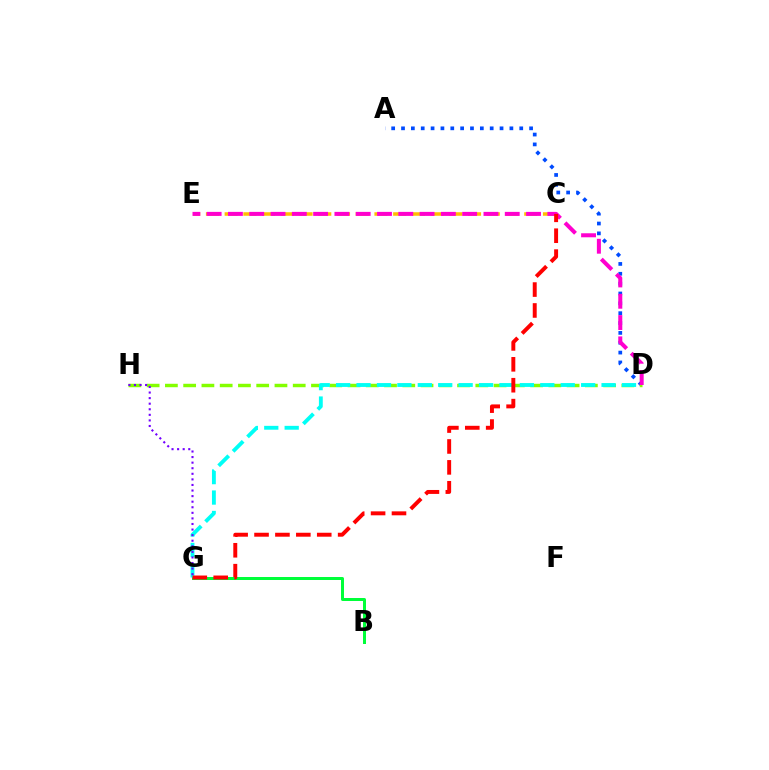{('A', 'D'): [{'color': '#004bff', 'line_style': 'dotted', 'thickness': 2.68}], ('B', 'G'): [{'color': '#00ff39', 'line_style': 'solid', 'thickness': 2.16}], ('D', 'H'): [{'color': '#84ff00', 'line_style': 'dashed', 'thickness': 2.48}], ('D', 'G'): [{'color': '#00fff6', 'line_style': 'dashed', 'thickness': 2.77}], ('C', 'E'): [{'color': '#ffbd00', 'line_style': 'dashed', 'thickness': 2.54}], ('D', 'E'): [{'color': '#ff00cf', 'line_style': 'dashed', 'thickness': 2.89}], ('G', 'H'): [{'color': '#7200ff', 'line_style': 'dotted', 'thickness': 1.51}], ('C', 'G'): [{'color': '#ff0000', 'line_style': 'dashed', 'thickness': 2.84}]}